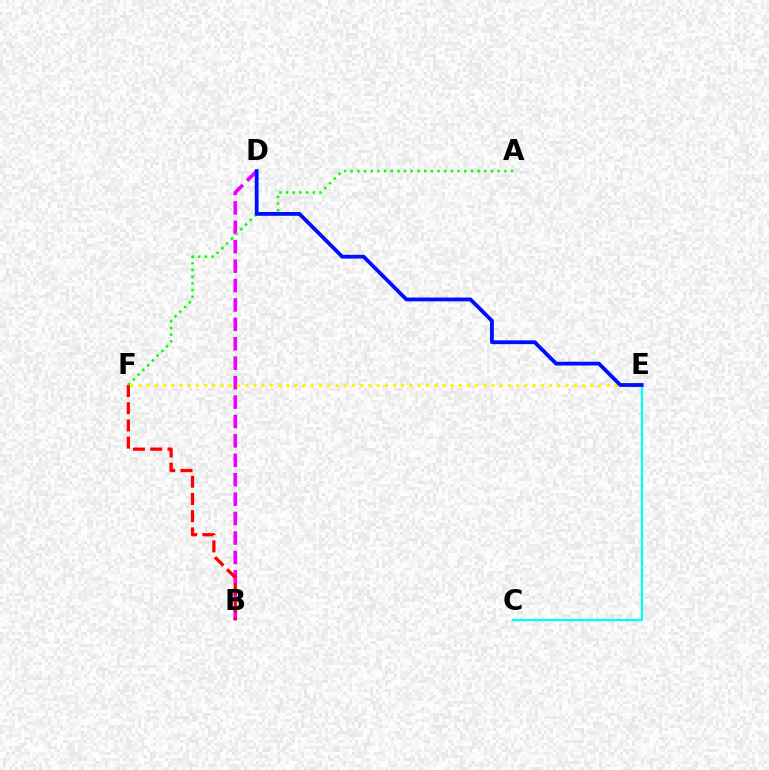{('B', 'D'): [{'color': '#ee00ff', 'line_style': 'dashed', 'thickness': 2.64}], ('B', 'F'): [{'color': '#ff0000', 'line_style': 'dashed', 'thickness': 2.34}], ('A', 'F'): [{'color': '#08ff00', 'line_style': 'dotted', 'thickness': 1.82}], ('E', 'F'): [{'color': '#fcf500', 'line_style': 'dotted', 'thickness': 2.23}], ('C', 'E'): [{'color': '#00fff6', 'line_style': 'solid', 'thickness': 1.63}], ('D', 'E'): [{'color': '#0010ff', 'line_style': 'solid', 'thickness': 2.75}]}